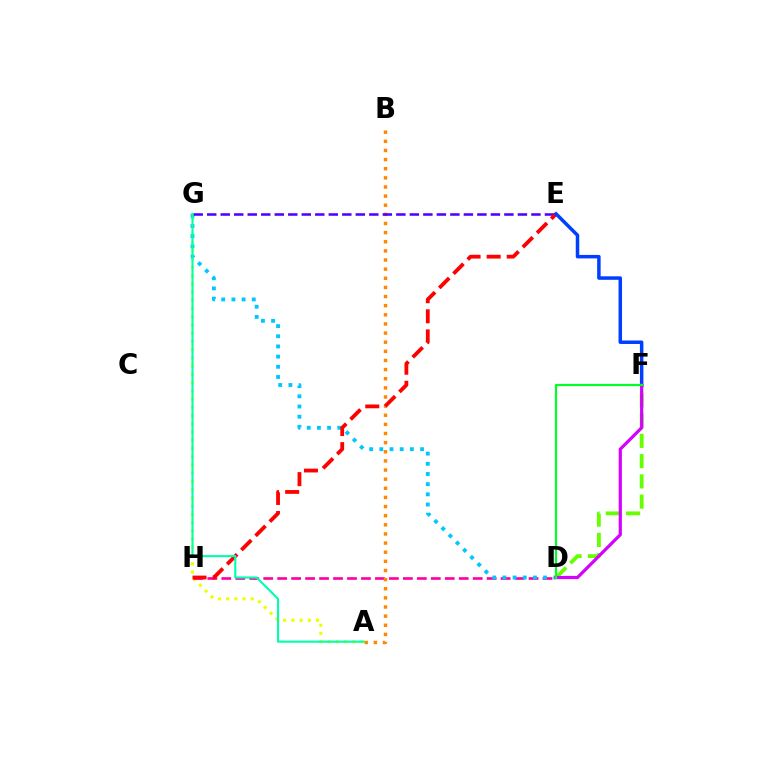{('D', 'F'): [{'color': '#66ff00', 'line_style': 'dashed', 'thickness': 2.75}, {'color': '#d600ff', 'line_style': 'solid', 'thickness': 2.31}, {'color': '#00ff27', 'line_style': 'solid', 'thickness': 1.57}], ('A', 'G'): [{'color': '#eeff00', 'line_style': 'dotted', 'thickness': 2.24}, {'color': '#00ffaf', 'line_style': 'solid', 'thickness': 1.52}], ('D', 'H'): [{'color': '#ff00a0', 'line_style': 'dashed', 'thickness': 1.9}], ('A', 'B'): [{'color': '#ff8800', 'line_style': 'dotted', 'thickness': 2.48}], ('D', 'G'): [{'color': '#00c7ff', 'line_style': 'dotted', 'thickness': 2.77}], ('E', 'G'): [{'color': '#4f00ff', 'line_style': 'dashed', 'thickness': 1.84}], ('E', 'H'): [{'color': '#ff0000', 'line_style': 'dashed', 'thickness': 2.73}], ('E', 'F'): [{'color': '#003fff', 'line_style': 'solid', 'thickness': 2.51}]}